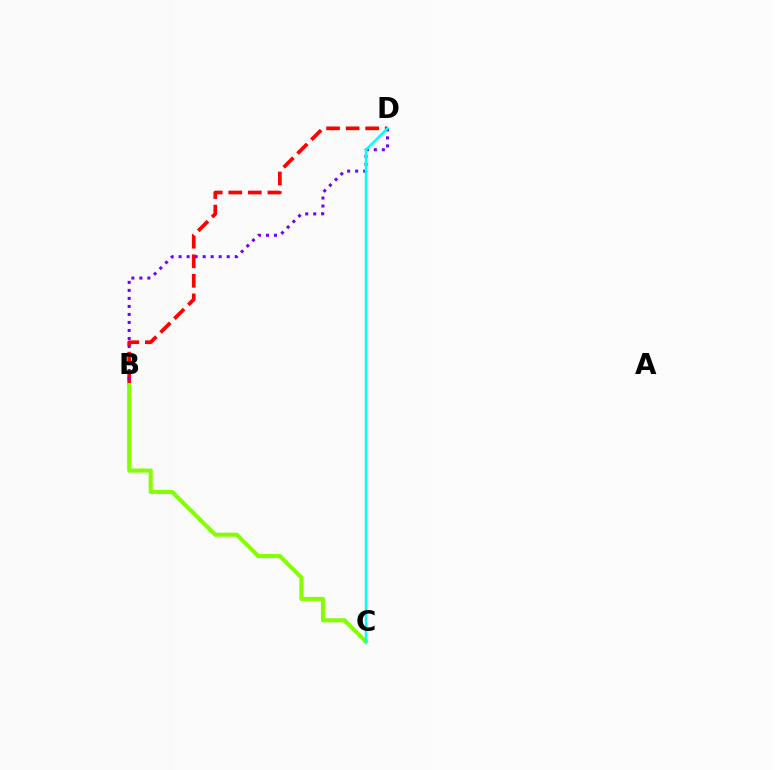{('B', 'D'): [{'color': '#ff0000', 'line_style': 'dashed', 'thickness': 2.66}, {'color': '#7200ff', 'line_style': 'dotted', 'thickness': 2.18}], ('B', 'C'): [{'color': '#84ff00', 'line_style': 'solid', 'thickness': 2.93}], ('C', 'D'): [{'color': '#00fff6', 'line_style': 'solid', 'thickness': 1.75}]}